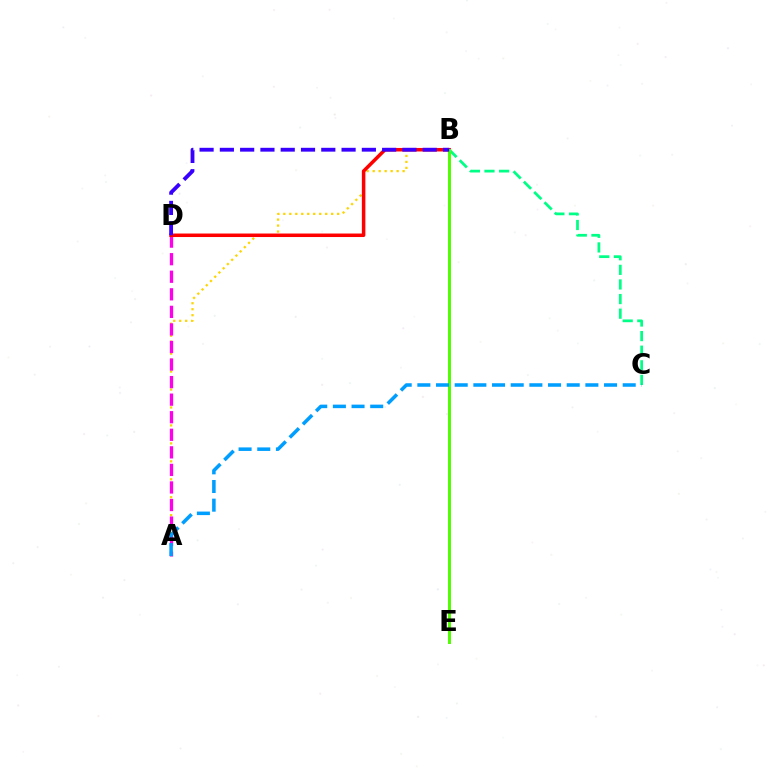{('A', 'B'): [{'color': '#ffd500', 'line_style': 'dotted', 'thickness': 1.63}], ('A', 'D'): [{'color': '#ff00ed', 'line_style': 'dashed', 'thickness': 2.39}], ('B', 'D'): [{'color': '#ff0000', 'line_style': 'solid', 'thickness': 2.53}, {'color': '#3700ff', 'line_style': 'dashed', 'thickness': 2.76}], ('B', 'C'): [{'color': '#00ff86', 'line_style': 'dashed', 'thickness': 1.98}], ('B', 'E'): [{'color': '#4fff00', 'line_style': 'solid', 'thickness': 2.14}], ('A', 'C'): [{'color': '#009eff', 'line_style': 'dashed', 'thickness': 2.54}]}